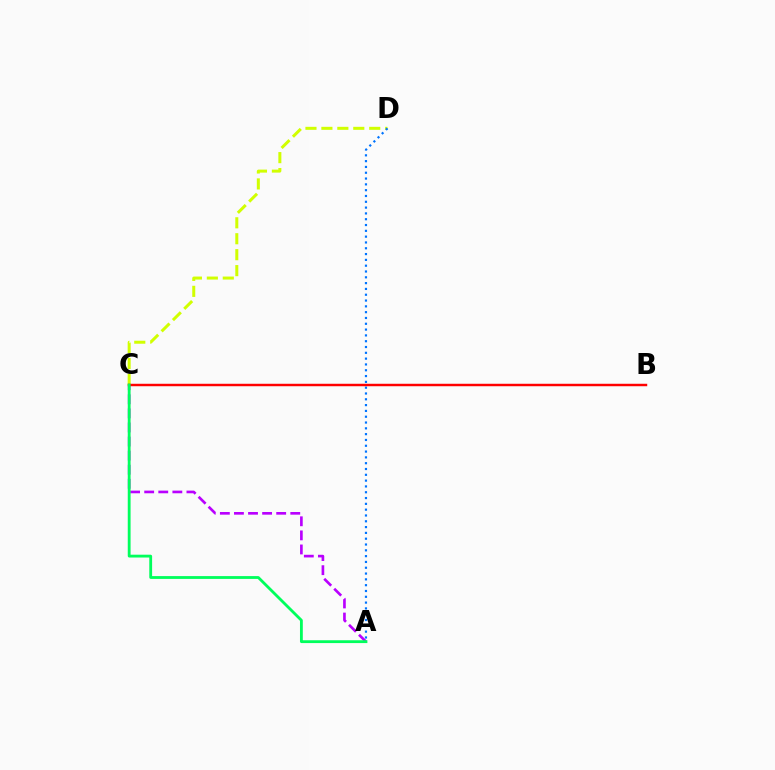{('C', 'D'): [{'color': '#d1ff00', 'line_style': 'dashed', 'thickness': 2.17}], ('A', 'C'): [{'color': '#b900ff', 'line_style': 'dashed', 'thickness': 1.91}, {'color': '#00ff5c', 'line_style': 'solid', 'thickness': 2.03}], ('A', 'D'): [{'color': '#0074ff', 'line_style': 'dotted', 'thickness': 1.58}], ('B', 'C'): [{'color': '#ff0000', 'line_style': 'solid', 'thickness': 1.76}]}